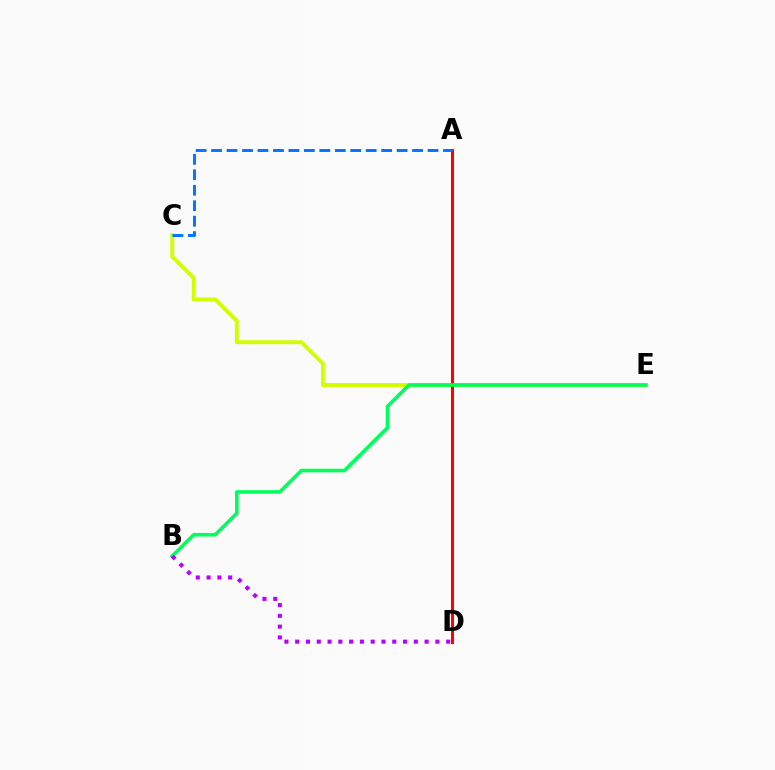{('C', 'E'): [{'color': '#d1ff00', 'line_style': 'solid', 'thickness': 2.82}], ('A', 'D'): [{'color': '#ff0000', 'line_style': 'solid', 'thickness': 2.19}], ('A', 'C'): [{'color': '#0074ff', 'line_style': 'dashed', 'thickness': 2.1}], ('B', 'E'): [{'color': '#00ff5c', 'line_style': 'solid', 'thickness': 2.59}], ('B', 'D'): [{'color': '#b900ff', 'line_style': 'dotted', 'thickness': 2.93}]}